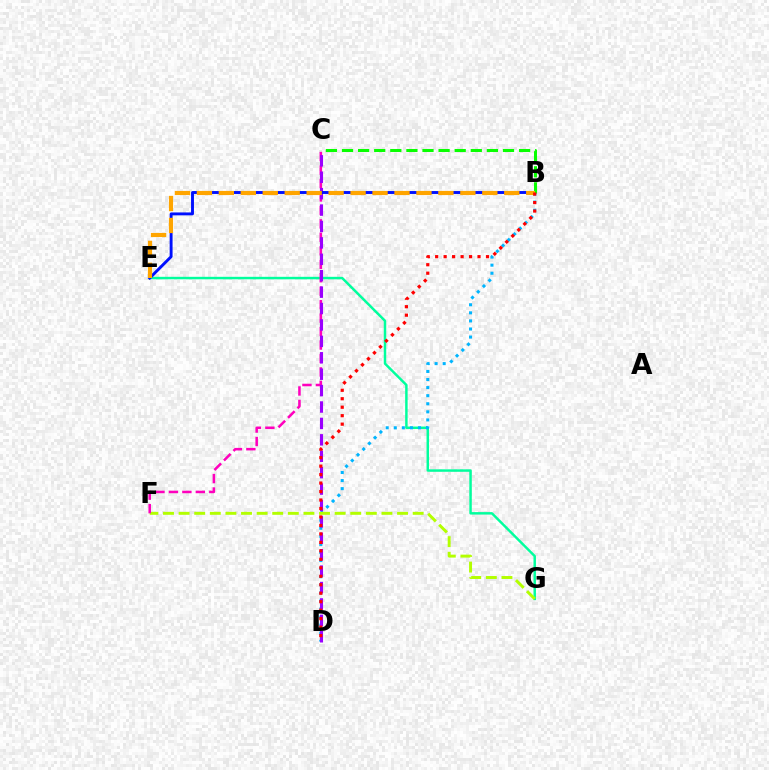{('E', 'G'): [{'color': '#00ff9d', 'line_style': 'solid', 'thickness': 1.78}], ('B', 'D'): [{'color': '#00b5ff', 'line_style': 'dotted', 'thickness': 2.19}, {'color': '#ff0000', 'line_style': 'dotted', 'thickness': 2.3}], ('F', 'G'): [{'color': '#b3ff00', 'line_style': 'dashed', 'thickness': 2.12}], ('C', 'F'): [{'color': '#ff00bd', 'line_style': 'dashed', 'thickness': 1.83}], ('C', 'D'): [{'color': '#9b00ff', 'line_style': 'dashed', 'thickness': 2.23}], ('B', 'E'): [{'color': '#0010ff', 'line_style': 'solid', 'thickness': 2.09}, {'color': '#ffa500', 'line_style': 'dashed', 'thickness': 2.98}], ('B', 'C'): [{'color': '#08ff00', 'line_style': 'dashed', 'thickness': 2.19}]}